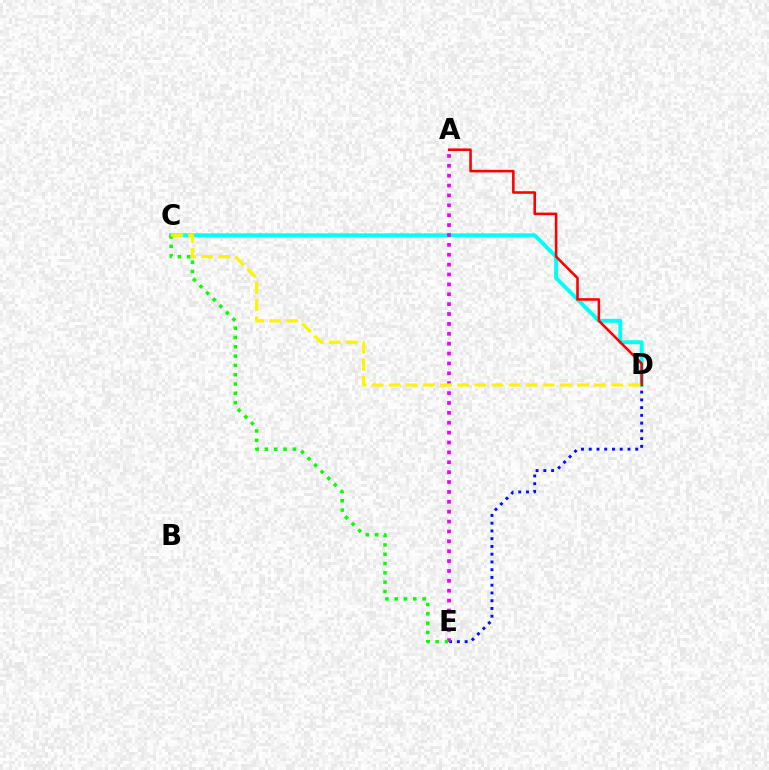{('D', 'E'): [{'color': '#0010ff', 'line_style': 'dotted', 'thickness': 2.11}], ('C', 'D'): [{'color': '#00fff6', 'line_style': 'solid', 'thickness': 2.82}, {'color': '#fcf500', 'line_style': 'dashed', 'thickness': 2.32}], ('A', 'D'): [{'color': '#ff0000', 'line_style': 'solid', 'thickness': 1.85}], ('A', 'E'): [{'color': '#ee00ff', 'line_style': 'dotted', 'thickness': 2.68}], ('C', 'E'): [{'color': '#08ff00', 'line_style': 'dotted', 'thickness': 2.53}]}